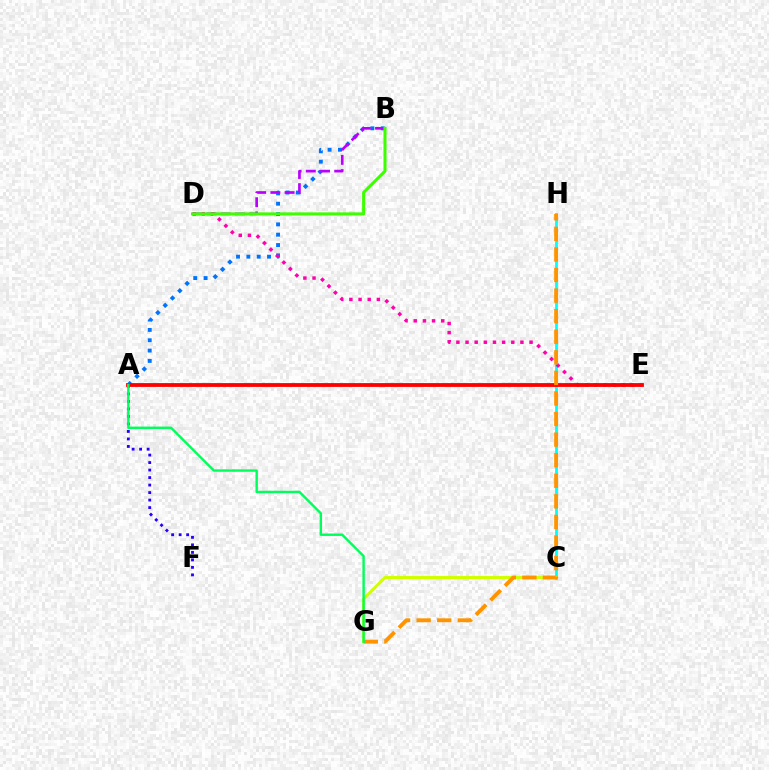{('A', 'F'): [{'color': '#2500ff', 'line_style': 'dotted', 'thickness': 2.04}], ('A', 'B'): [{'color': '#0074ff', 'line_style': 'dotted', 'thickness': 2.81}], ('B', 'D'): [{'color': '#b900ff', 'line_style': 'dashed', 'thickness': 1.93}, {'color': '#3dff00', 'line_style': 'solid', 'thickness': 2.19}], ('C', 'H'): [{'color': '#00fff6', 'line_style': 'solid', 'thickness': 1.98}], ('D', 'E'): [{'color': '#ff00ac', 'line_style': 'dotted', 'thickness': 2.49}], ('C', 'G'): [{'color': '#d1ff00', 'line_style': 'solid', 'thickness': 2.21}], ('A', 'E'): [{'color': '#ff0000', 'line_style': 'solid', 'thickness': 2.74}], ('G', 'H'): [{'color': '#ff9400', 'line_style': 'dashed', 'thickness': 2.8}], ('A', 'G'): [{'color': '#00ff5c', 'line_style': 'solid', 'thickness': 1.73}]}